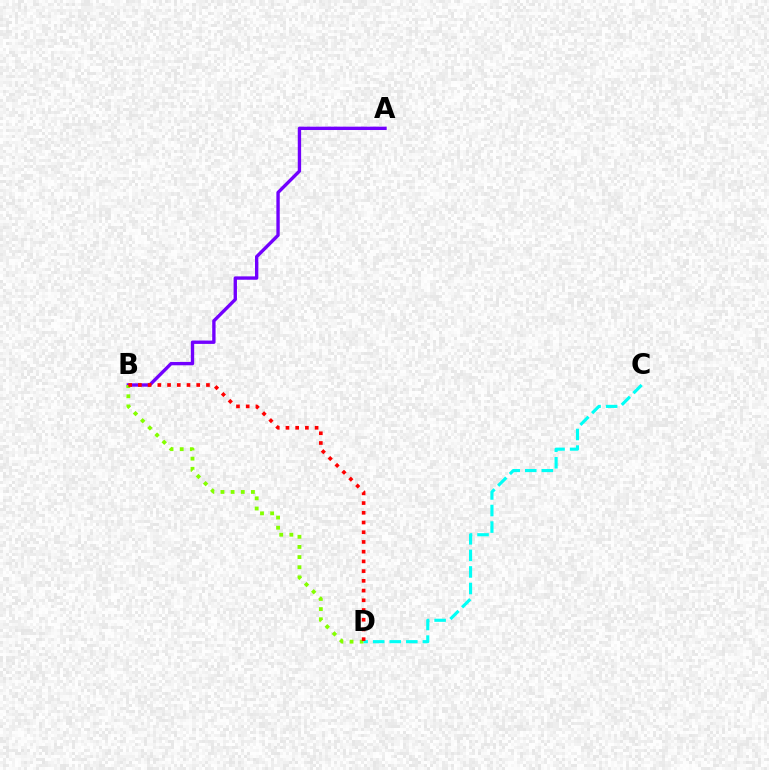{('A', 'B'): [{'color': '#7200ff', 'line_style': 'solid', 'thickness': 2.42}], ('B', 'D'): [{'color': '#84ff00', 'line_style': 'dotted', 'thickness': 2.76}, {'color': '#ff0000', 'line_style': 'dotted', 'thickness': 2.64}], ('C', 'D'): [{'color': '#00fff6', 'line_style': 'dashed', 'thickness': 2.25}]}